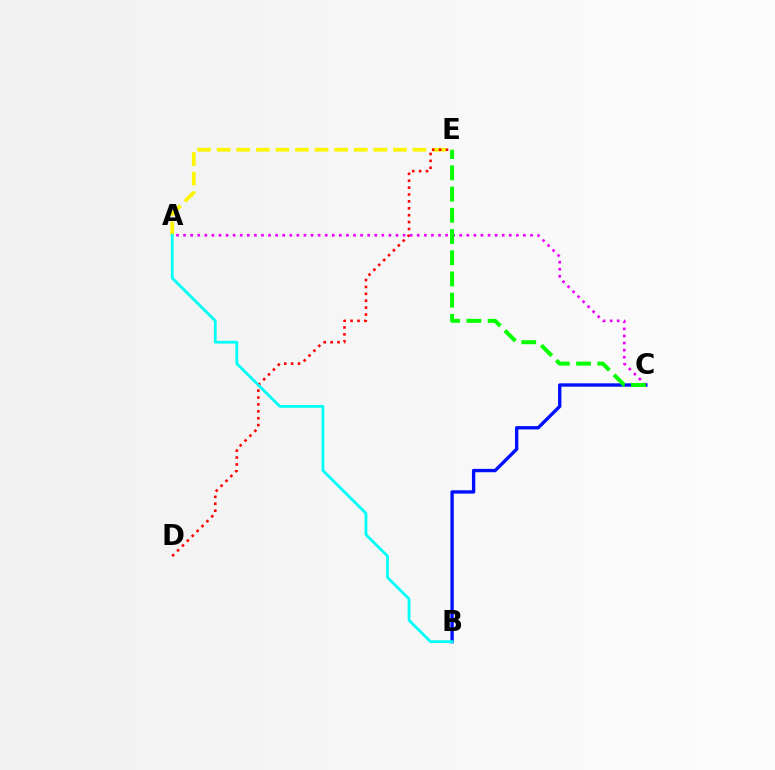{('A', 'E'): [{'color': '#fcf500', 'line_style': 'dashed', 'thickness': 2.66}], ('B', 'C'): [{'color': '#0010ff', 'line_style': 'solid', 'thickness': 2.42}], ('D', 'E'): [{'color': '#ff0000', 'line_style': 'dotted', 'thickness': 1.87}], ('A', 'B'): [{'color': '#00fff6', 'line_style': 'solid', 'thickness': 2.01}], ('A', 'C'): [{'color': '#ee00ff', 'line_style': 'dotted', 'thickness': 1.92}], ('C', 'E'): [{'color': '#08ff00', 'line_style': 'dashed', 'thickness': 2.88}]}